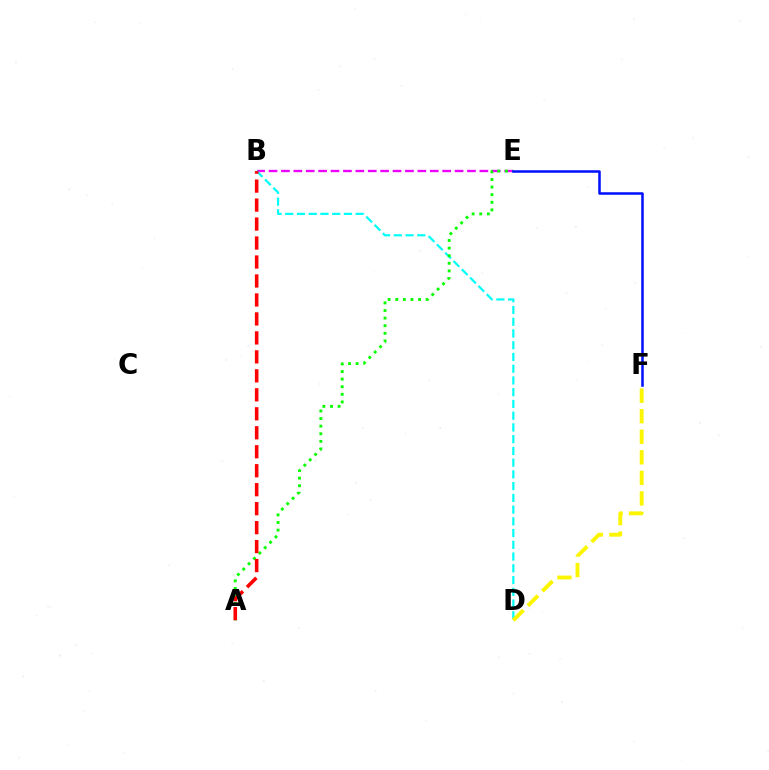{('B', 'E'): [{'color': '#ee00ff', 'line_style': 'dashed', 'thickness': 1.68}], ('B', 'D'): [{'color': '#00fff6', 'line_style': 'dashed', 'thickness': 1.6}], ('A', 'E'): [{'color': '#08ff00', 'line_style': 'dotted', 'thickness': 2.07}], ('E', 'F'): [{'color': '#0010ff', 'line_style': 'solid', 'thickness': 1.82}], ('A', 'B'): [{'color': '#ff0000', 'line_style': 'dashed', 'thickness': 2.58}], ('D', 'F'): [{'color': '#fcf500', 'line_style': 'dashed', 'thickness': 2.79}]}